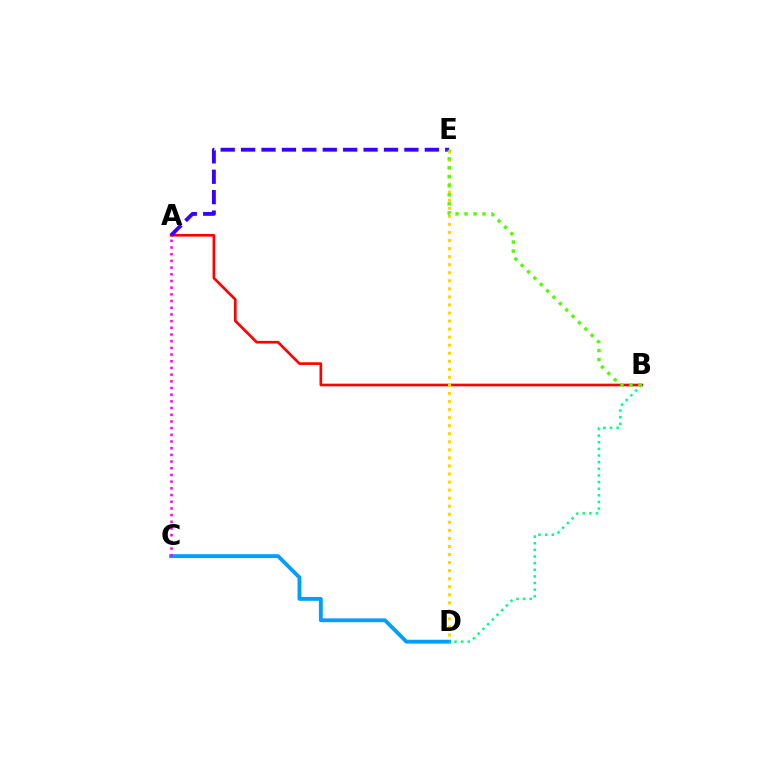{('A', 'B'): [{'color': '#ff0000', 'line_style': 'solid', 'thickness': 1.93}], ('A', 'E'): [{'color': '#3700ff', 'line_style': 'dashed', 'thickness': 2.77}], ('D', 'E'): [{'color': '#ffd500', 'line_style': 'dotted', 'thickness': 2.19}], ('C', 'D'): [{'color': '#009eff', 'line_style': 'solid', 'thickness': 2.75}], ('A', 'C'): [{'color': '#ff00ed', 'line_style': 'dotted', 'thickness': 1.82}], ('B', 'D'): [{'color': '#00ff86', 'line_style': 'dotted', 'thickness': 1.8}], ('B', 'E'): [{'color': '#4fff00', 'line_style': 'dotted', 'thickness': 2.44}]}